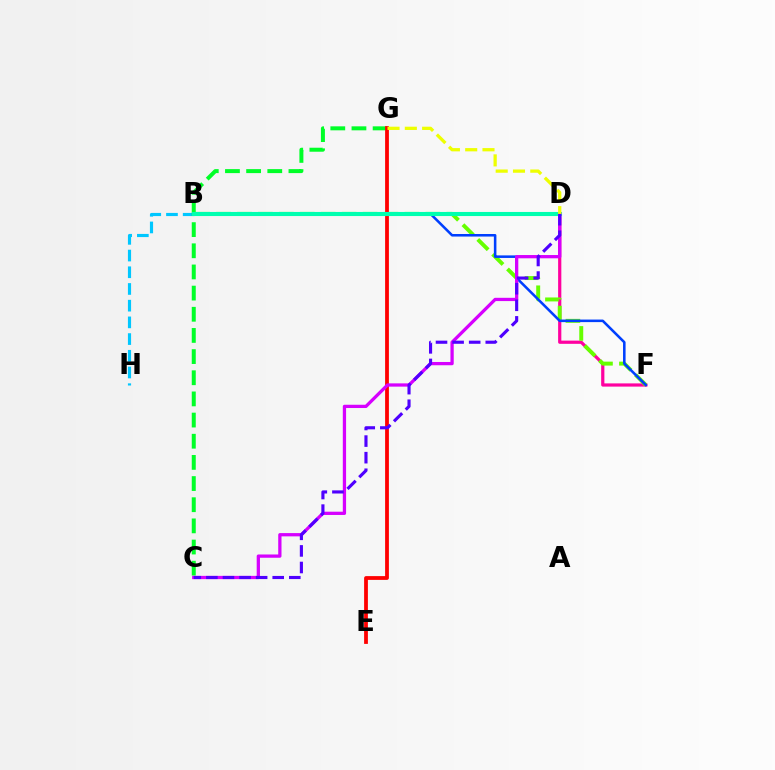{('B', 'H'): [{'color': '#00c7ff', 'line_style': 'dashed', 'thickness': 2.27}], ('D', 'F'): [{'color': '#ff00a0', 'line_style': 'solid', 'thickness': 2.31}], ('B', 'F'): [{'color': '#66ff00', 'line_style': 'dashed', 'thickness': 2.84}, {'color': '#003fff', 'line_style': 'solid', 'thickness': 1.84}], ('B', 'D'): [{'color': '#ff8800', 'line_style': 'dotted', 'thickness': 1.56}, {'color': '#00ffaf', 'line_style': 'solid', 'thickness': 2.94}], ('C', 'G'): [{'color': '#00ff27', 'line_style': 'dashed', 'thickness': 2.87}], ('E', 'G'): [{'color': '#ff0000', 'line_style': 'solid', 'thickness': 2.72}], ('C', 'D'): [{'color': '#d600ff', 'line_style': 'solid', 'thickness': 2.35}, {'color': '#4f00ff', 'line_style': 'dashed', 'thickness': 2.25}], ('D', 'G'): [{'color': '#eeff00', 'line_style': 'dashed', 'thickness': 2.35}]}